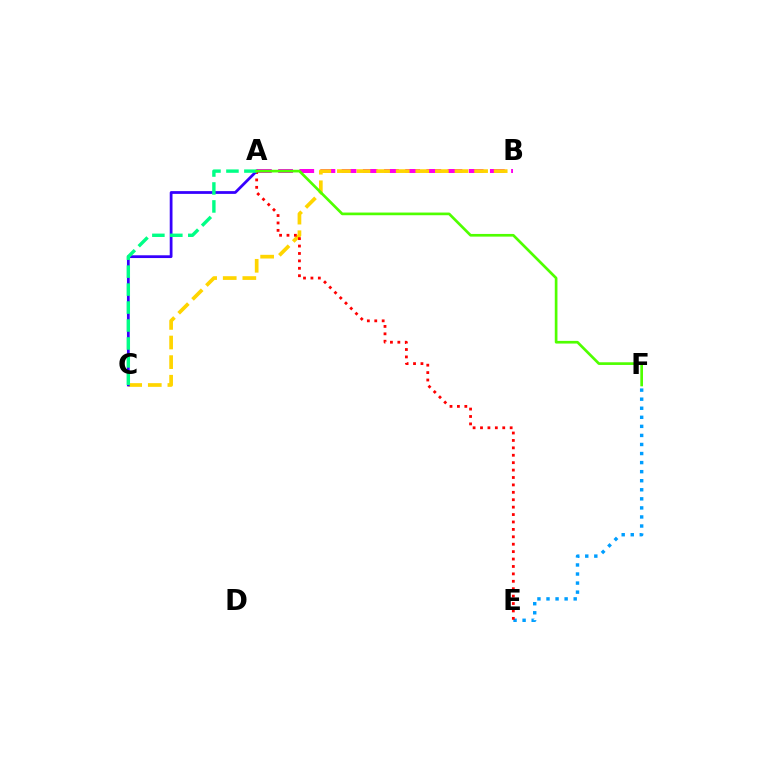{('A', 'B'): [{'color': '#ff00ed', 'line_style': 'dashed', 'thickness': 2.88}], ('B', 'C'): [{'color': '#ffd500', 'line_style': 'dashed', 'thickness': 2.66}], ('E', 'F'): [{'color': '#009eff', 'line_style': 'dotted', 'thickness': 2.46}], ('A', 'E'): [{'color': '#ff0000', 'line_style': 'dotted', 'thickness': 2.01}], ('A', 'C'): [{'color': '#3700ff', 'line_style': 'solid', 'thickness': 1.99}, {'color': '#00ff86', 'line_style': 'dashed', 'thickness': 2.44}], ('A', 'F'): [{'color': '#4fff00', 'line_style': 'solid', 'thickness': 1.93}]}